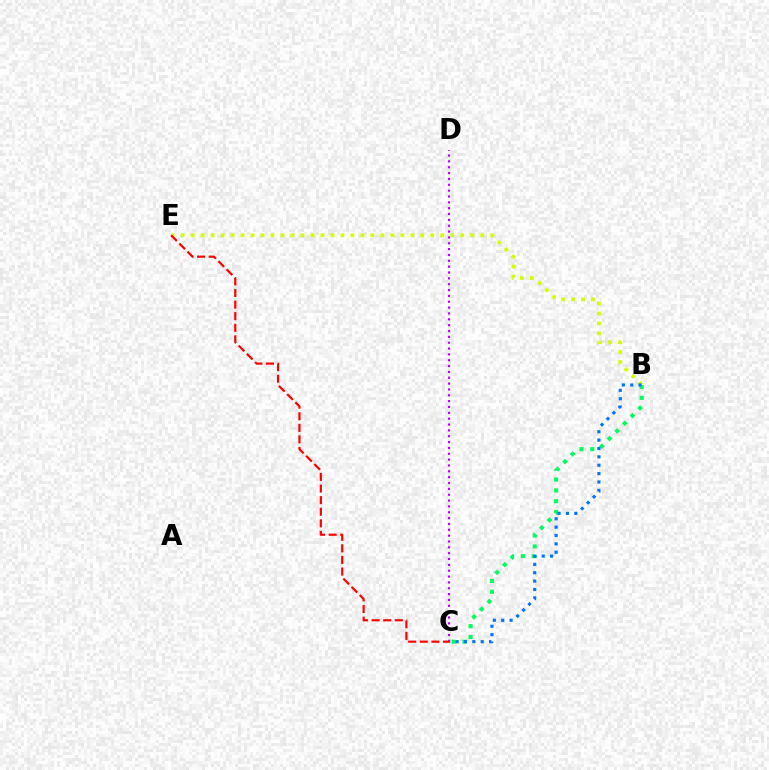{('B', 'C'): [{'color': '#00ff5c', 'line_style': 'dotted', 'thickness': 2.94}, {'color': '#0074ff', 'line_style': 'dotted', 'thickness': 2.28}], ('B', 'E'): [{'color': '#d1ff00', 'line_style': 'dotted', 'thickness': 2.71}], ('C', 'D'): [{'color': '#b900ff', 'line_style': 'dotted', 'thickness': 1.59}], ('C', 'E'): [{'color': '#ff0000', 'line_style': 'dashed', 'thickness': 1.58}]}